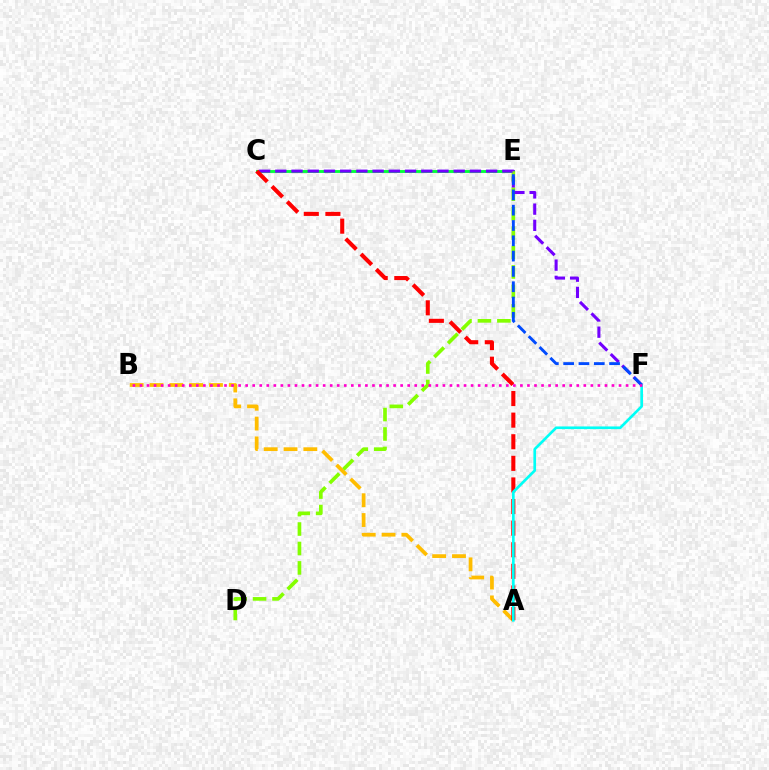{('C', 'E'): [{'color': '#00ff39', 'line_style': 'solid', 'thickness': 2.07}], ('A', 'B'): [{'color': '#ffbd00', 'line_style': 'dashed', 'thickness': 2.69}], ('D', 'E'): [{'color': '#84ff00', 'line_style': 'dashed', 'thickness': 2.64}], ('C', 'F'): [{'color': '#7200ff', 'line_style': 'dashed', 'thickness': 2.2}], ('A', 'C'): [{'color': '#ff0000', 'line_style': 'dashed', 'thickness': 2.93}], ('A', 'F'): [{'color': '#00fff6', 'line_style': 'solid', 'thickness': 1.92}], ('E', 'F'): [{'color': '#004bff', 'line_style': 'dashed', 'thickness': 2.08}], ('B', 'F'): [{'color': '#ff00cf', 'line_style': 'dotted', 'thickness': 1.91}]}